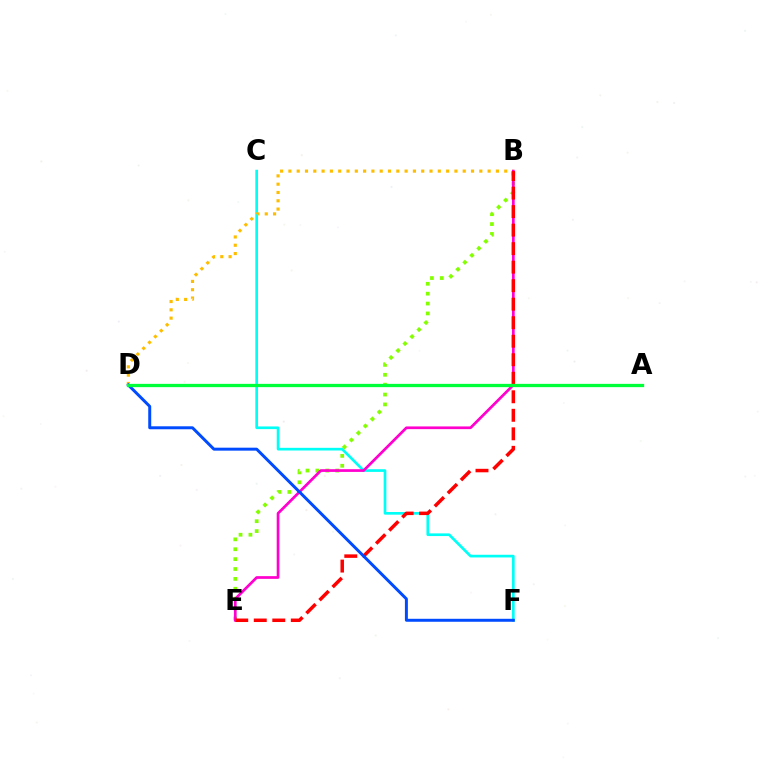{('C', 'F'): [{'color': '#00fff6', 'line_style': 'solid', 'thickness': 1.93}], ('B', 'E'): [{'color': '#84ff00', 'line_style': 'dotted', 'thickness': 2.69}, {'color': '#ff00cf', 'line_style': 'solid', 'thickness': 1.95}, {'color': '#ff0000', 'line_style': 'dashed', 'thickness': 2.52}], ('B', 'D'): [{'color': '#ffbd00', 'line_style': 'dotted', 'thickness': 2.26}], ('A', 'D'): [{'color': '#7200ff', 'line_style': 'dashed', 'thickness': 2.11}, {'color': '#00ff39', 'line_style': 'solid', 'thickness': 2.36}], ('D', 'F'): [{'color': '#004bff', 'line_style': 'solid', 'thickness': 2.14}]}